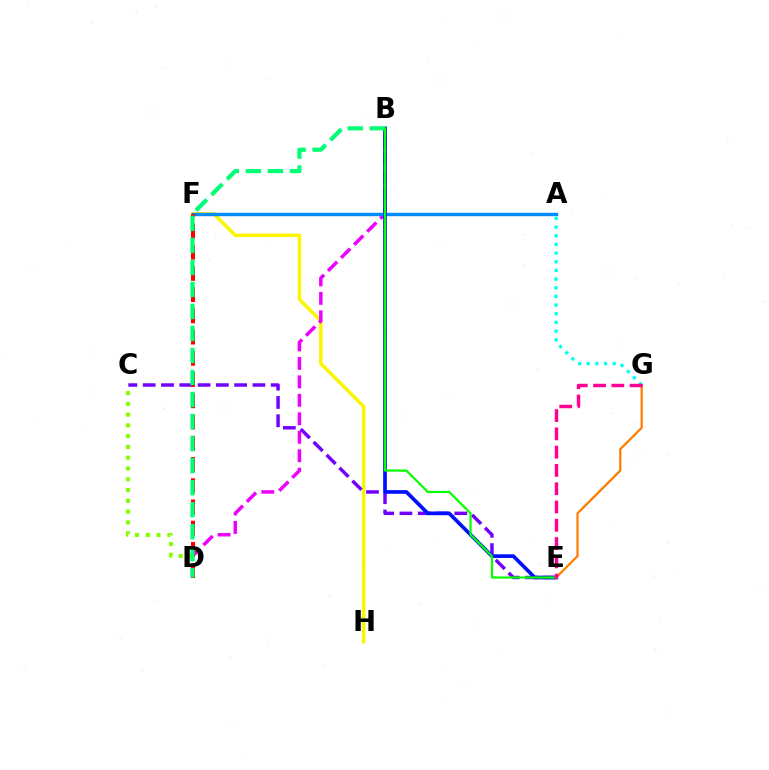{('F', 'H'): [{'color': '#fcf500', 'line_style': 'solid', 'thickness': 2.52}], ('B', 'D'): [{'color': '#ee00ff', 'line_style': 'dashed', 'thickness': 2.51}, {'color': '#00ff74', 'line_style': 'dashed', 'thickness': 2.99}], ('C', 'D'): [{'color': '#84ff00', 'line_style': 'dotted', 'thickness': 2.93}], ('A', 'F'): [{'color': '#008cff', 'line_style': 'solid', 'thickness': 2.46}], ('C', 'E'): [{'color': '#7200ff', 'line_style': 'dashed', 'thickness': 2.48}], ('D', 'F'): [{'color': '#ff0000', 'line_style': 'dashed', 'thickness': 2.88}], ('A', 'G'): [{'color': '#00fff6', 'line_style': 'dotted', 'thickness': 2.36}], ('B', 'E'): [{'color': '#0010ff', 'line_style': 'solid', 'thickness': 2.65}, {'color': '#08ff00', 'line_style': 'solid', 'thickness': 1.59}], ('E', 'G'): [{'color': '#ff7c00', 'line_style': 'solid', 'thickness': 1.61}, {'color': '#ff0094', 'line_style': 'dashed', 'thickness': 2.48}]}